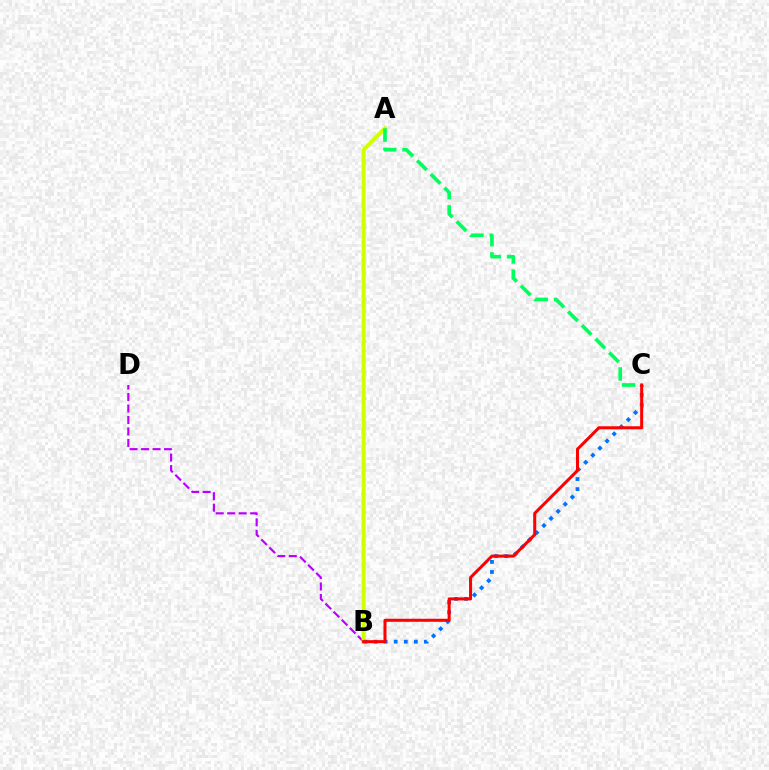{('B', 'D'): [{'color': '#b900ff', 'line_style': 'dashed', 'thickness': 1.56}], ('A', 'B'): [{'color': '#d1ff00', 'line_style': 'solid', 'thickness': 2.84}], ('B', 'C'): [{'color': '#0074ff', 'line_style': 'dotted', 'thickness': 2.73}, {'color': '#ff0000', 'line_style': 'solid', 'thickness': 2.19}], ('A', 'C'): [{'color': '#00ff5c', 'line_style': 'dashed', 'thickness': 2.63}]}